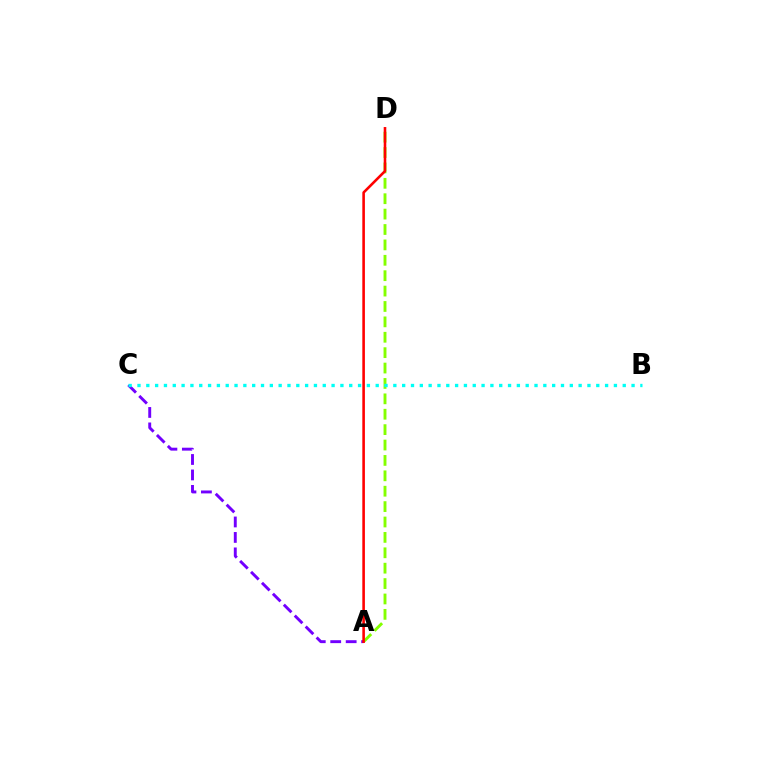{('A', 'D'): [{'color': '#84ff00', 'line_style': 'dashed', 'thickness': 2.09}, {'color': '#ff0000', 'line_style': 'solid', 'thickness': 1.86}], ('A', 'C'): [{'color': '#7200ff', 'line_style': 'dashed', 'thickness': 2.1}], ('B', 'C'): [{'color': '#00fff6', 'line_style': 'dotted', 'thickness': 2.4}]}